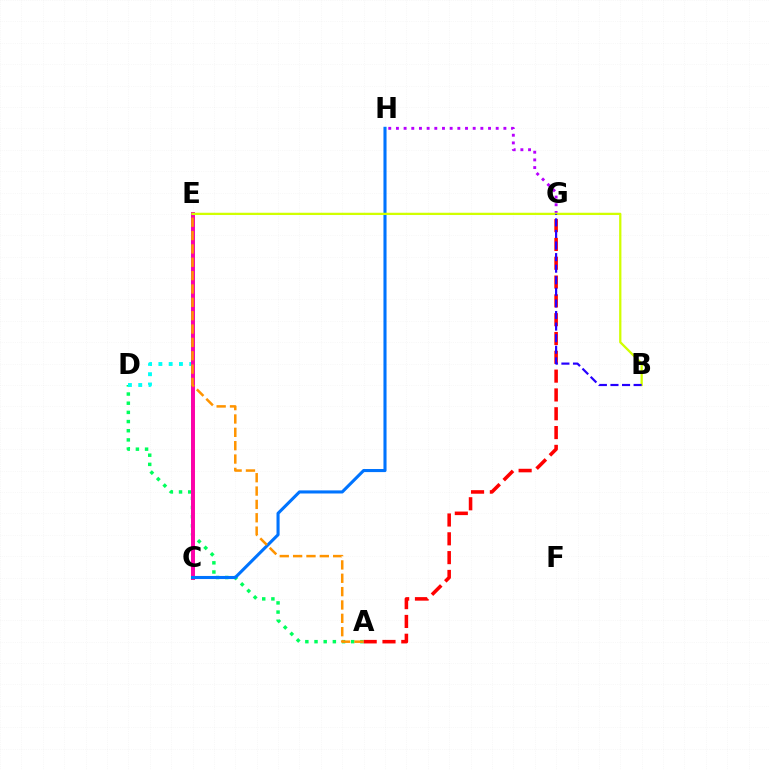{('A', 'D'): [{'color': '#00ff5c', 'line_style': 'dotted', 'thickness': 2.49}], ('D', 'E'): [{'color': '#00fff6', 'line_style': 'dotted', 'thickness': 2.79}], ('G', 'H'): [{'color': '#b900ff', 'line_style': 'dotted', 'thickness': 2.09}], ('C', 'E'): [{'color': '#3dff00', 'line_style': 'solid', 'thickness': 2.67}, {'color': '#ff00ac', 'line_style': 'solid', 'thickness': 2.82}], ('C', 'H'): [{'color': '#0074ff', 'line_style': 'solid', 'thickness': 2.22}], ('B', 'E'): [{'color': '#d1ff00', 'line_style': 'solid', 'thickness': 1.64}], ('A', 'G'): [{'color': '#ff0000', 'line_style': 'dashed', 'thickness': 2.56}], ('B', 'G'): [{'color': '#2500ff', 'line_style': 'dashed', 'thickness': 1.57}], ('A', 'E'): [{'color': '#ff9400', 'line_style': 'dashed', 'thickness': 1.81}]}